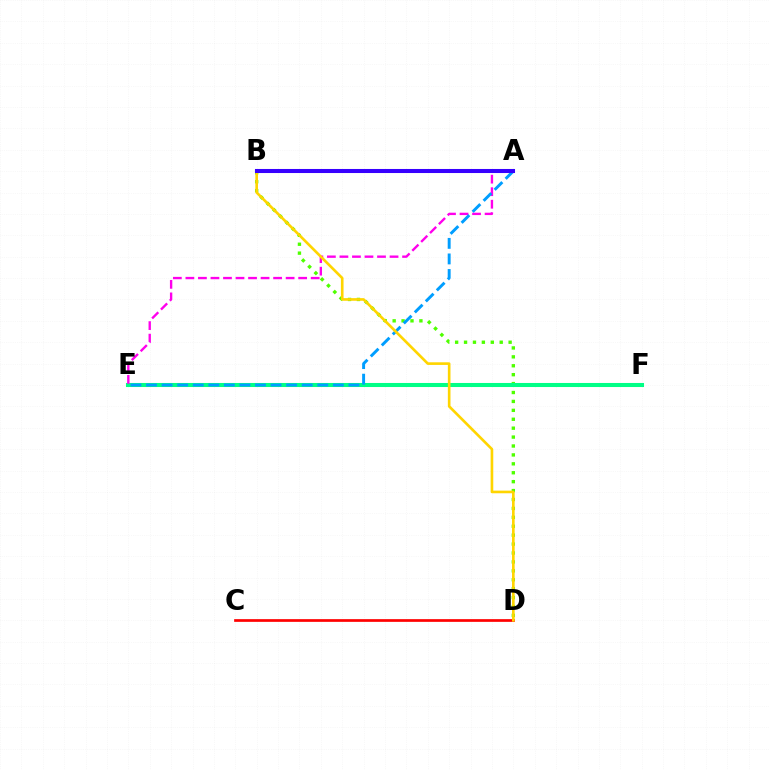{('B', 'D'): [{'color': '#4fff00', 'line_style': 'dotted', 'thickness': 2.42}, {'color': '#ffd500', 'line_style': 'solid', 'thickness': 1.9}], ('E', 'F'): [{'color': '#00ff86', 'line_style': 'solid', 'thickness': 2.92}], ('A', 'E'): [{'color': '#ff00ed', 'line_style': 'dashed', 'thickness': 1.7}, {'color': '#009eff', 'line_style': 'dashed', 'thickness': 2.11}], ('C', 'D'): [{'color': '#ff0000', 'line_style': 'solid', 'thickness': 1.95}], ('A', 'B'): [{'color': '#3700ff', 'line_style': 'solid', 'thickness': 2.92}]}